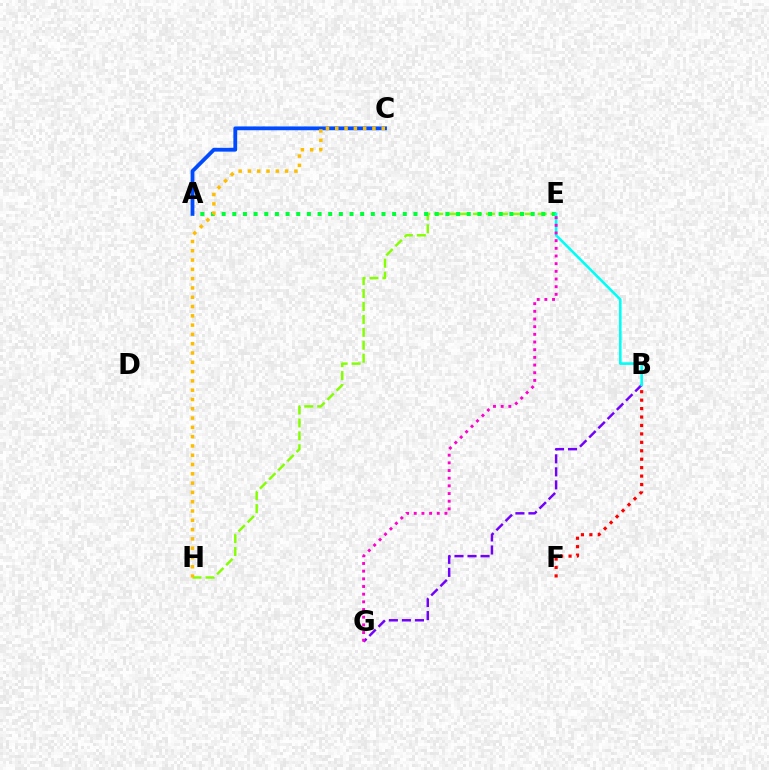{('E', 'H'): [{'color': '#84ff00', 'line_style': 'dashed', 'thickness': 1.76}], ('B', 'F'): [{'color': '#ff0000', 'line_style': 'dotted', 'thickness': 2.29}], ('B', 'G'): [{'color': '#7200ff', 'line_style': 'dashed', 'thickness': 1.77}], ('A', 'E'): [{'color': '#00ff39', 'line_style': 'dotted', 'thickness': 2.9}], ('A', 'C'): [{'color': '#004bff', 'line_style': 'solid', 'thickness': 2.74}], ('B', 'E'): [{'color': '#00fff6', 'line_style': 'solid', 'thickness': 1.86}], ('E', 'G'): [{'color': '#ff00cf', 'line_style': 'dotted', 'thickness': 2.08}], ('C', 'H'): [{'color': '#ffbd00', 'line_style': 'dotted', 'thickness': 2.53}]}